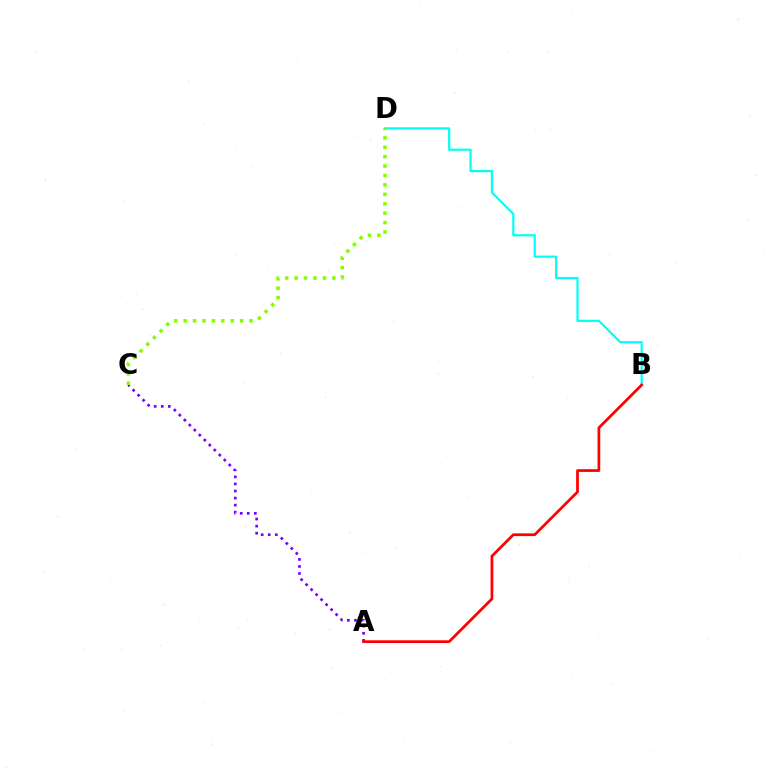{('B', 'D'): [{'color': '#00fff6', 'line_style': 'solid', 'thickness': 1.58}], ('A', 'C'): [{'color': '#7200ff', 'line_style': 'dotted', 'thickness': 1.92}], ('A', 'B'): [{'color': '#ff0000', 'line_style': 'solid', 'thickness': 1.97}], ('C', 'D'): [{'color': '#84ff00', 'line_style': 'dotted', 'thickness': 2.56}]}